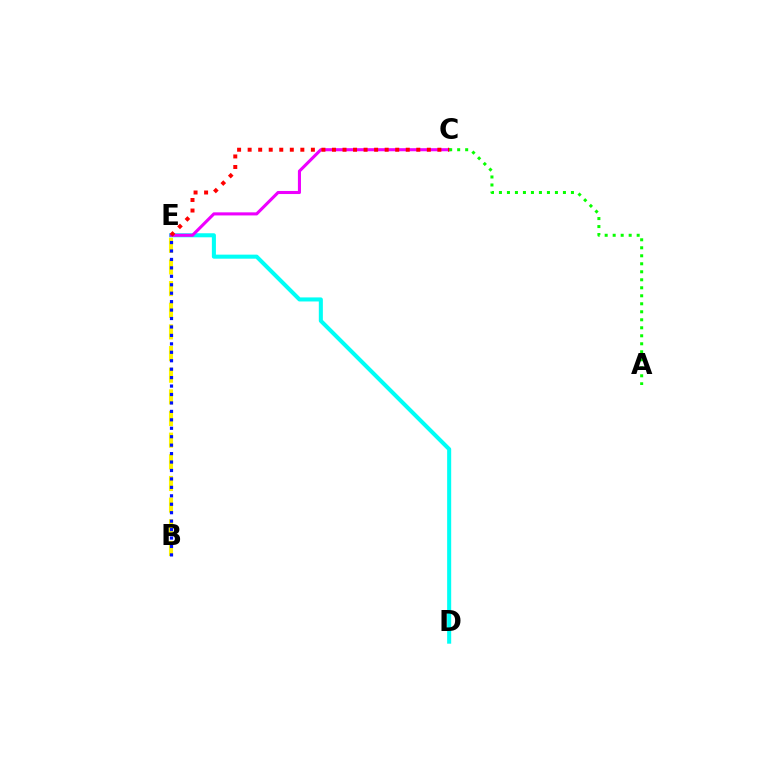{('D', 'E'): [{'color': '#00fff6', 'line_style': 'solid', 'thickness': 2.92}], ('C', 'E'): [{'color': '#ee00ff', 'line_style': 'solid', 'thickness': 2.22}, {'color': '#ff0000', 'line_style': 'dotted', 'thickness': 2.86}], ('A', 'C'): [{'color': '#08ff00', 'line_style': 'dotted', 'thickness': 2.17}], ('B', 'E'): [{'color': '#fcf500', 'line_style': 'dashed', 'thickness': 2.94}, {'color': '#0010ff', 'line_style': 'dotted', 'thickness': 2.29}]}